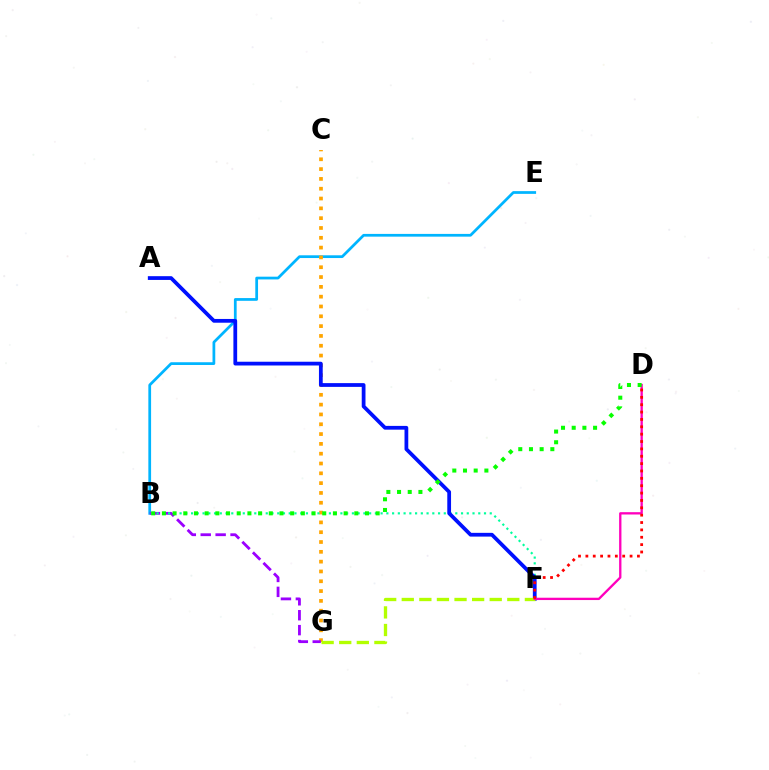{('B', 'E'): [{'color': '#00b5ff', 'line_style': 'solid', 'thickness': 1.98}], ('C', 'G'): [{'color': '#ffa500', 'line_style': 'dotted', 'thickness': 2.67}], ('B', 'G'): [{'color': '#9b00ff', 'line_style': 'dashed', 'thickness': 2.03}], ('B', 'F'): [{'color': '#00ff9d', 'line_style': 'dotted', 'thickness': 1.56}], ('A', 'F'): [{'color': '#0010ff', 'line_style': 'solid', 'thickness': 2.71}], ('F', 'G'): [{'color': '#b3ff00', 'line_style': 'dashed', 'thickness': 2.39}], ('D', 'F'): [{'color': '#ff00bd', 'line_style': 'solid', 'thickness': 1.67}, {'color': '#ff0000', 'line_style': 'dotted', 'thickness': 2.0}], ('B', 'D'): [{'color': '#08ff00', 'line_style': 'dotted', 'thickness': 2.9}]}